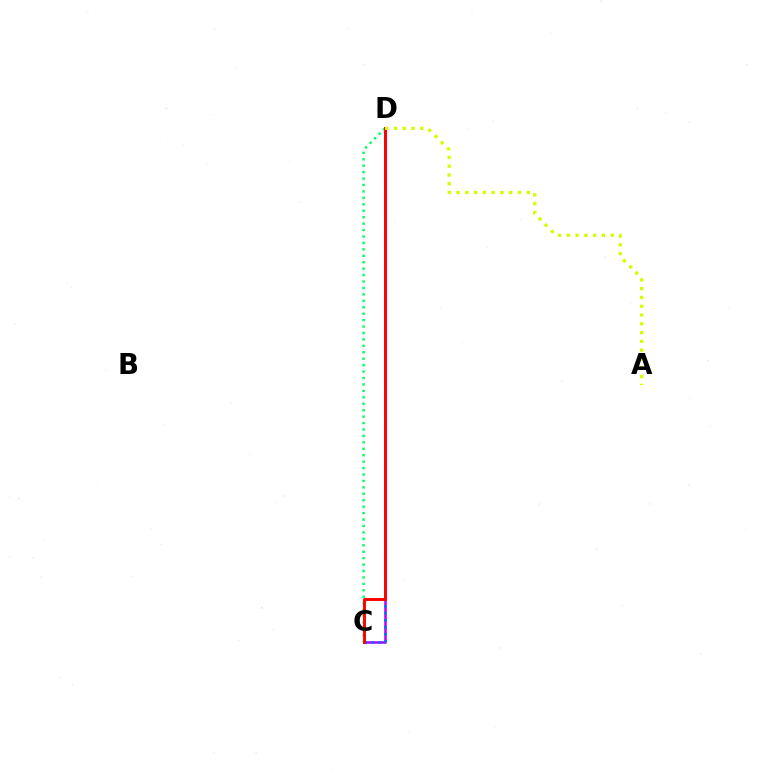{('C', 'D'): [{'color': '#b900ff', 'line_style': 'solid', 'thickness': 1.83}, {'color': '#00ff5c', 'line_style': 'dotted', 'thickness': 1.75}, {'color': '#0074ff', 'line_style': 'dotted', 'thickness': 1.89}, {'color': '#ff0000', 'line_style': 'solid', 'thickness': 2.11}], ('A', 'D'): [{'color': '#d1ff00', 'line_style': 'dotted', 'thickness': 2.39}]}